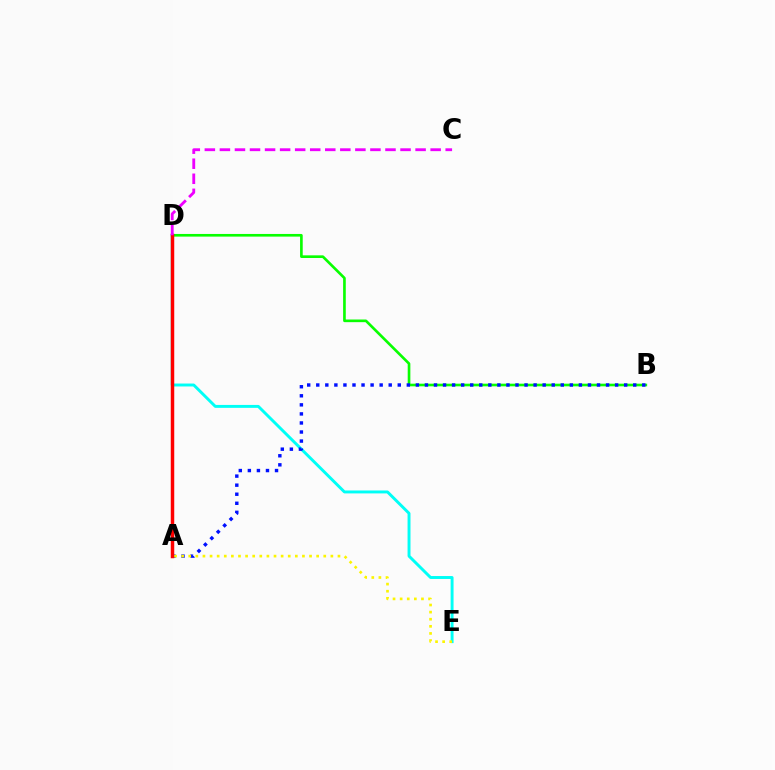{('B', 'D'): [{'color': '#08ff00', 'line_style': 'solid', 'thickness': 1.91}], ('D', 'E'): [{'color': '#00fff6', 'line_style': 'solid', 'thickness': 2.11}], ('A', 'B'): [{'color': '#0010ff', 'line_style': 'dotted', 'thickness': 2.46}], ('A', 'D'): [{'color': '#ff0000', 'line_style': 'solid', 'thickness': 2.5}], ('C', 'D'): [{'color': '#ee00ff', 'line_style': 'dashed', 'thickness': 2.04}], ('A', 'E'): [{'color': '#fcf500', 'line_style': 'dotted', 'thickness': 1.93}]}